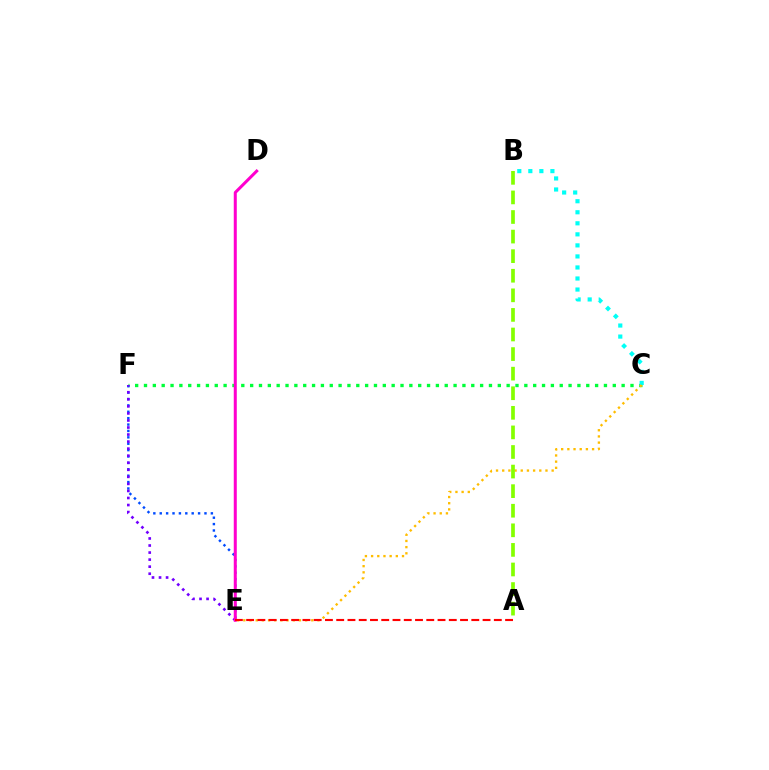{('C', 'F'): [{'color': '#00ff39', 'line_style': 'dotted', 'thickness': 2.4}], ('B', 'C'): [{'color': '#00fff6', 'line_style': 'dotted', 'thickness': 3.0}], ('E', 'F'): [{'color': '#004bff', 'line_style': 'dotted', 'thickness': 1.74}, {'color': '#7200ff', 'line_style': 'dotted', 'thickness': 1.92}], ('C', 'E'): [{'color': '#ffbd00', 'line_style': 'dotted', 'thickness': 1.68}], ('A', 'B'): [{'color': '#84ff00', 'line_style': 'dashed', 'thickness': 2.66}], ('D', 'E'): [{'color': '#ff00cf', 'line_style': 'solid', 'thickness': 2.18}], ('A', 'E'): [{'color': '#ff0000', 'line_style': 'dashed', 'thickness': 1.53}]}